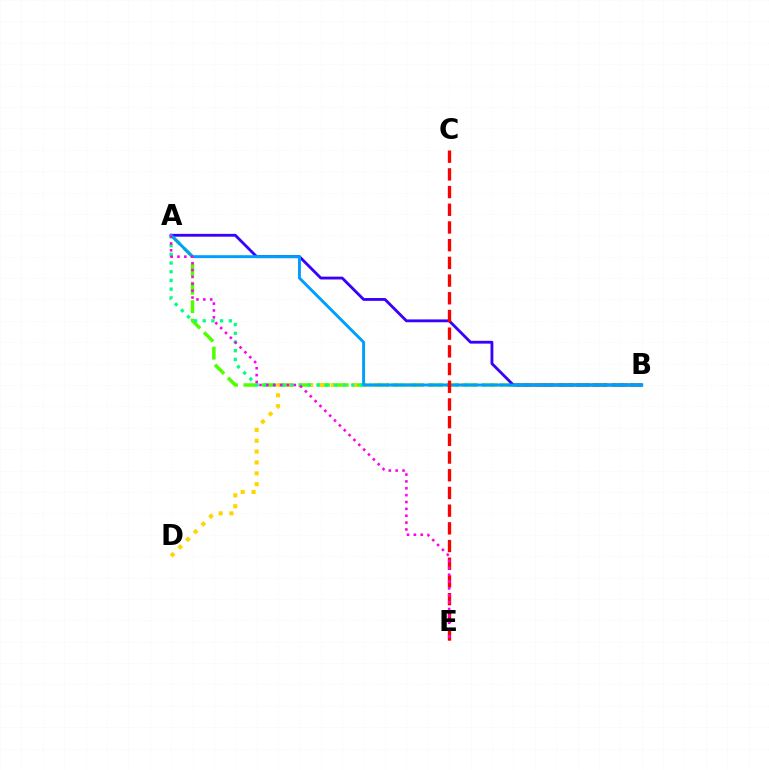{('A', 'B'): [{'color': '#4fff00', 'line_style': 'dashed', 'thickness': 2.51}, {'color': '#00ff86', 'line_style': 'dotted', 'thickness': 2.37}, {'color': '#3700ff', 'line_style': 'solid', 'thickness': 2.04}, {'color': '#009eff', 'line_style': 'solid', 'thickness': 2.11}], ('B', 'D'): [{'color': '#ffd500', 'line_style': 'dotted', 'thickness': 2.95}], ('C', 'E'): [{'color': '#ff0000', 'line_style': 'dashed', 'thickness': 2.4}], ('A', 'E'): [{'color': '#ff00ed', 'line_style': 'dotted', 'thickness': 1.86}]}